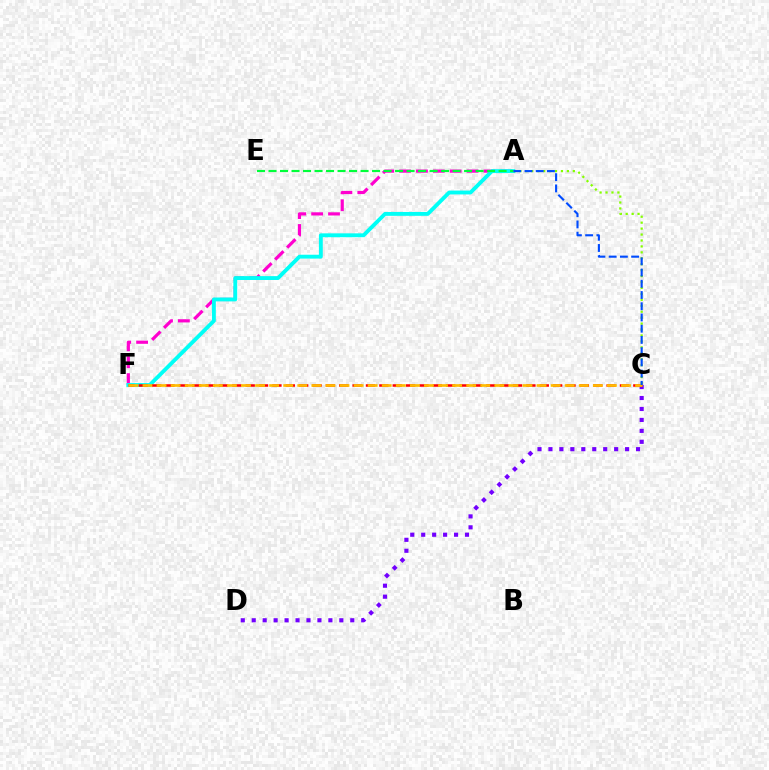{('A', 'F'): [{'color': '#ff00cf', 'line_style': 'dashed', 'thickness': 2.29}, {'color': '#00fff6', 'line_style': 'solid', 'thickness': 2.78}], ('C', 'D'): [{'color': '#7200ff', 'line_style': 'dotted', 'thickness': 2.98}], ('C', 'F'): [{'color': '#ff0000', 'line_style': 'dashed', 'thickness': 1.82}, {'color': '#ffbd00', 'line_style': 'dashed', 'thickness': 1.91}], ('A', 'E'): [{'color': '#00ff39', 'line_style': 'dashed', 'thickness': 1.56}], ('A', 'C'): [{'color': '#84ff00', 'line_style': 'dotted', 'thickness': 1.61}, {'color': '#004bff', 'line_style': 'dashed', 'thickness': 1.53}]}